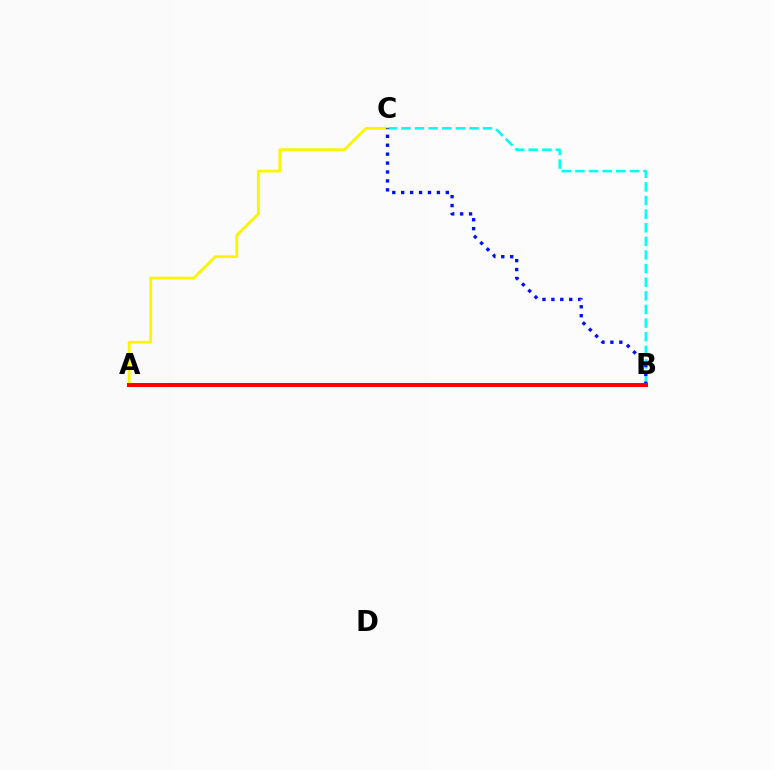{('A', 'B'): [{'color': '#ee00ff', 'line_style': 'solid', 'thickness': 2.87}, {'color': '#08ff00', 'line_style': 'dashed', 'thickness': 1.6}, {'color': '#ff0000', 'line_style': 'solid', 'thickness': 2.86}], ('B', 'C'): [{'color': '#00fff6', 'line_style': 'dashed', 'thickness': 1.85}, {'color': '#0010ff', 'line_style': 'dotted', 'thickness': 2.42}], ('A', 'C'): [{'color': '#fcf500', 'line_style': 'solid', 'thickness': 2.02}]}